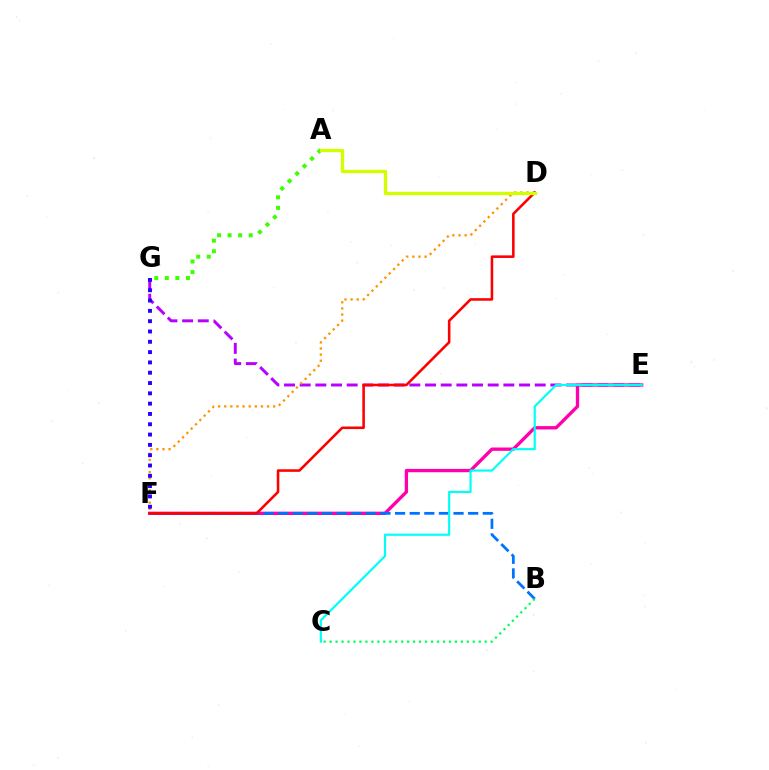{('E', 'F'): [{'color': '#ff00ac', 'line_style': 'solid', 'thickness': 2.4}], ('E', 'G'): [{'color': '#b900ff', 'line_style': 'dashed', 'thickness': 2.13}], ('B', 'F'): [{'color': '#0074ff', 'line_style': 'dashed', 'thickness': 1.99}], ('D', 'F'): [{'color': '#ff9400', 'line_style': 'dotted', 'thickness': 1.66}, {'color': '#ff0000', 'line_style': 'solid', 'thickness': 1.85}], ('A', 'G'): [{'color': '#3dff00', 'line_style': 'dotted', 'thickness': 2.87}], ('F', 'G'): [{'color': '#2500ff', 'line_style': 'dotted', 'thickness': 2.8}], ('C', 'E'): [{'color': '#00fff6', 'line_style': 'solid', 'thickness': 1.57}], ('B', 'C'): [{'color': '#00ff5c', 'line_style': 'dotted', 'thickness': 1.62}], ('A', 'D'): [{'color': '#d1ff00', 'line_style': 'solid', 'thickness': 2.38}]}